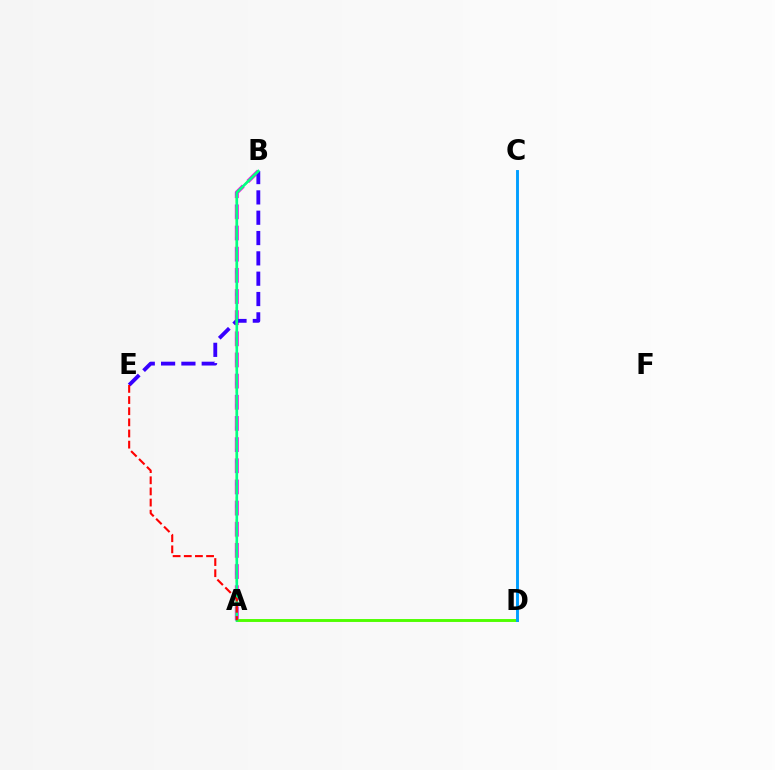{('A', 'B'): [{'color': '#ff00ed', 'line_style': 'dashed', 'thickness': 2.87}, {'color': '#ffd500', 'line_style': 'dashed', 'thickness': 1.51}, {'color': '#00ff86', 'line_style': 'solid', 'thickness': 1.89}], ('B', 'E'): [{'color': '#3700ff', 'line_style': 'dashed', 'thickness': 2.76}], ('A', 'D'): [{'color': '#4fff00', 'line_style': 'solid', 'thickness': 2.1}], ('A', 'E'): [{'color': '#ff0000', 'line_style': 'dashed', 'thickness': 1.51}], ('C', 'D'): [{'color': '#009eff', 'line_style': 'solid', 'thickness': 2.09}]}